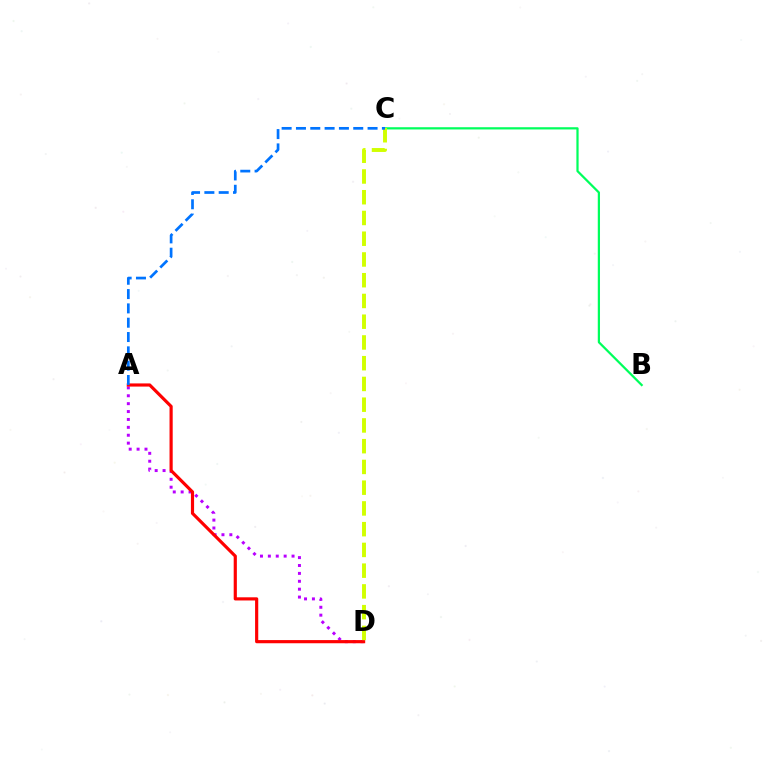{('A', 'D'): [{'color': '#b900ff', 'line_style': 'dotted', 'thickness': 2.14}, {'color': '#ff0000', 'line_style': 'solid', 'thickness': 2.28}], ('B', 'C'): [{'color': '#00ff5c', 'line_style': 'solid', 'thickness': 1.61}], ('C', 'D'): [{'color': '#d1ff00', 'line_style': 'dashed', 'thickness': 2.82}], ('A', 'C'): [{'color': '#0074ff', 'line_style': 'dashed', 'thickness': 1.95}]}